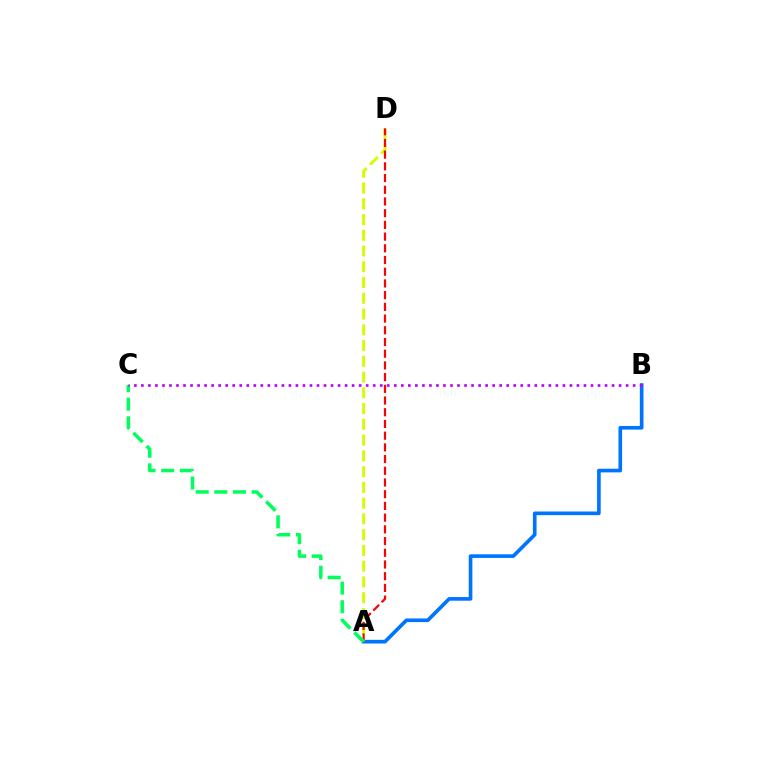{('A', 'B'): [{'color': '#0074ff', 'line_style': 'solid', 'thickness': 2.63}], ('A', 'D'): [{'color': '#d1ff00', 'line_style': 'dashed', 'thickness': 2.14}, {'color': '#ff0000', 'line_style': 'dashed', 'thickness': 1.59}], ('A', 'C'): [{'color': '#00ff5c', 'line_style': 'dashed', 'thickness': 2.53}], ('B', 'C'): [{'color': '#b900ff', 'line_style': 'dotted', 'thickness': 1.91}]}